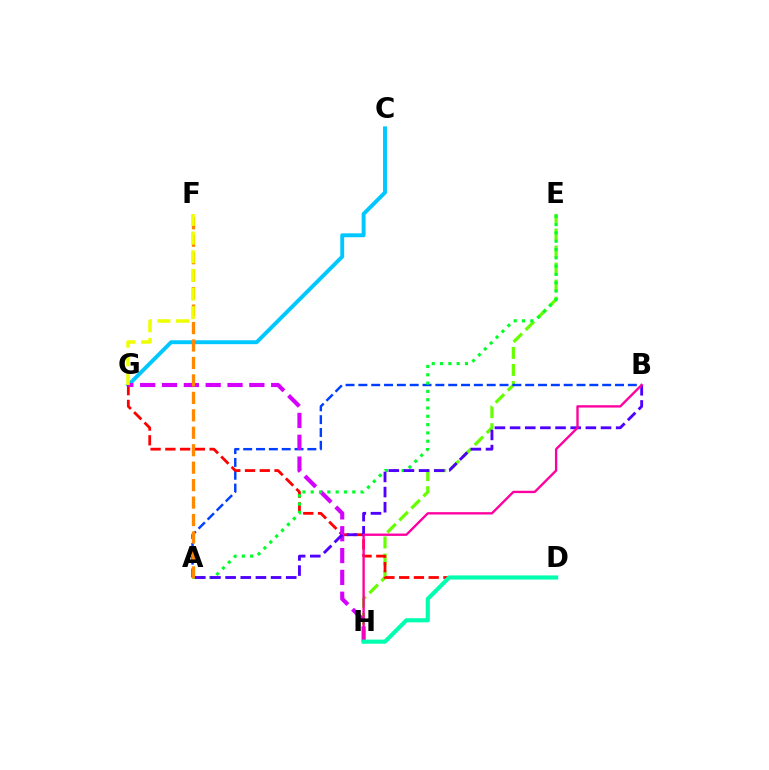{('C', 'G'): [{'color': '#00c7ff', 'line_style': 'solid', 'thickness': 2.81}], ('E', 'H'): [{'color': '#66ff00', 'line_style': 'dashed', 'thickness': 2.31}], ('A', 'B'): [{'color': '#003fff', 'line_style': 'dashed', 'thickness': 1.74}, {'color': '#4f00ff', 'line_style': 'dashed', 'thickness': 2.06}], ('D', 'G'): [{'color': '#ff0000', 'line_style': 'dashed', 'thickness': 2.0}], ('G', 'H'): [{'color': '#d600ff', 'line_style': 'dashed', 'thickness': 2.97}], ('A', 'E'): [{'color': '#00ff27', 'line_style': 'dotted', 'thickness': 2.26}], ('A', 'F'): [{'color': '#ff8800', 'line_style': 'dashed', 'thickness': 2.37}], ('B', 'H'): [{'color': '#ff00a0', 'line_style': 'solid', 'thickness': 1.7}], ('D', 'H'): [{'color': '#00ffaf', 'line_style': 'solid', 'thickness': 2.97}], ('F', 'G'): [{'color': '#eeff00', 'line_style': 'dashed', 'thickness': 2.54}]}